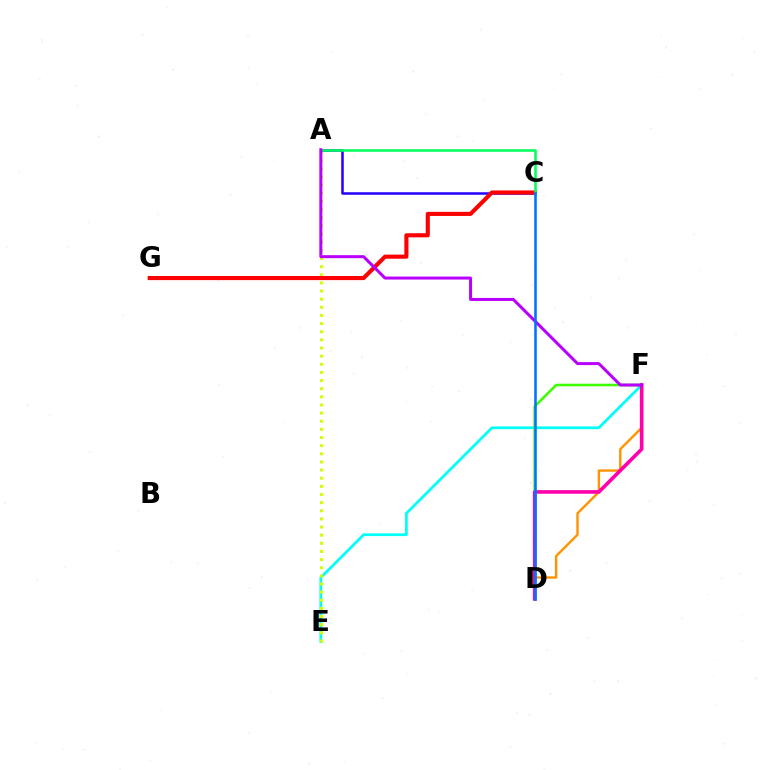{('D', 'F'): [{'color': '#ff9400', 'line_style': 'solid', 'thickness': 1.73}, {'color': '#3dff00', 'line_style': 'solid', 'thickness': 1.86}, {'color': '#ff00ac', 'line_style': 'solid', 'thickness': 2.61}], ('E', 'F'): [{'color': '#00fff6', 'line_style': 'solid', 'thickness': 1.98}], ('A', 'E'): [{'color': '#d1ff00', 'line_style': 'dotted', 'thickness': 2.21}], ('A', 'C'): [{'color': '#2500ff', 'line_style': 'solid', 'thickness': 1.8}, {'color': '#00ff5c', 'line_style': 'solid', 'thickness': 1.84}], ('C', 'G'): [{'color': '#ff0000', 'line_style': 'solid', 'thickness': 2.96}], ('A', 'F'): [{'color': '#b900ff', 'line_style': 'solid', 'thickness': 2.16}], ('C', 'D'): [{'color': '#0074ff', 'line_style': 'solid', 'thickness': 1.86}]}